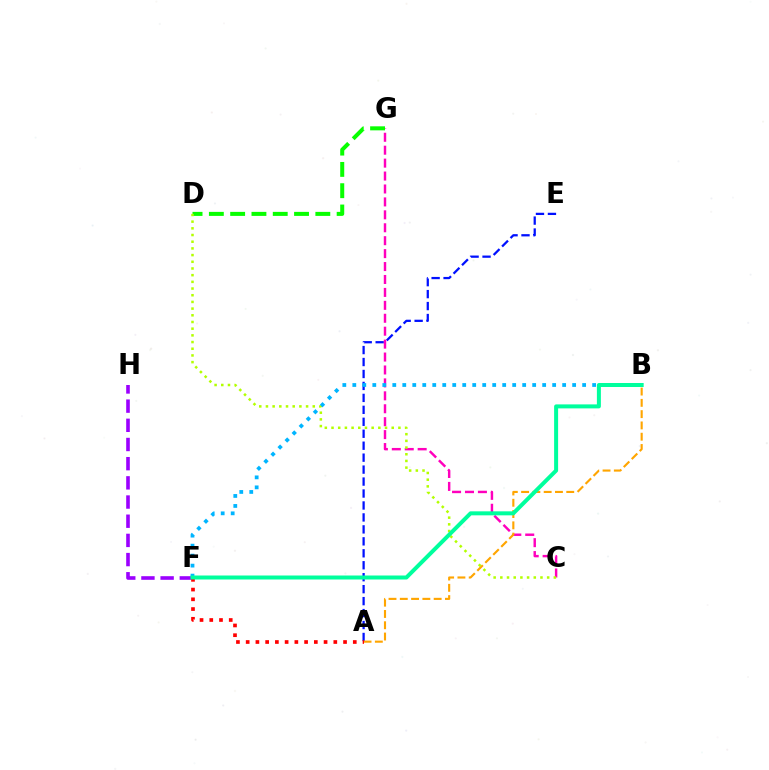{('A', 'E'): [{'color': '#0010ff', 'line_style': 'dashed', 'thickness': 1.62}], ('C', 'G'): [{'color': '#ff00bd', 'line_style': 'dashed', 'thickness': 1.76}], ('D', 'G'): [{'color': '#08ff00', 'line_style': 'dashed', 'thickness': 2.89}], ('F', 'H'): [{'color': '#9b00ff', 'line_style': 'dashed', 'thickness': 2.61}], ('A', 'B'): [{'color': '#ffa500', 'line_style': 'dashed', 'thickness': 1.53}], ('A', 'F'): [{'color': '#ff0000', 'line_style': 'dotted', 'thickness': 2.65}], ('C', 'D'): [{'color': '#b3ff00', 'line_style': 'dotted', 'thickness': 1.82}], ('B', 'F'): [{'color': '#00b5ff', 'line_style': 'dotted', 'thickness': 2.71}, {'color': '#00ff9d', 'line_style': 'solid', 'thickness': 2.88}]}